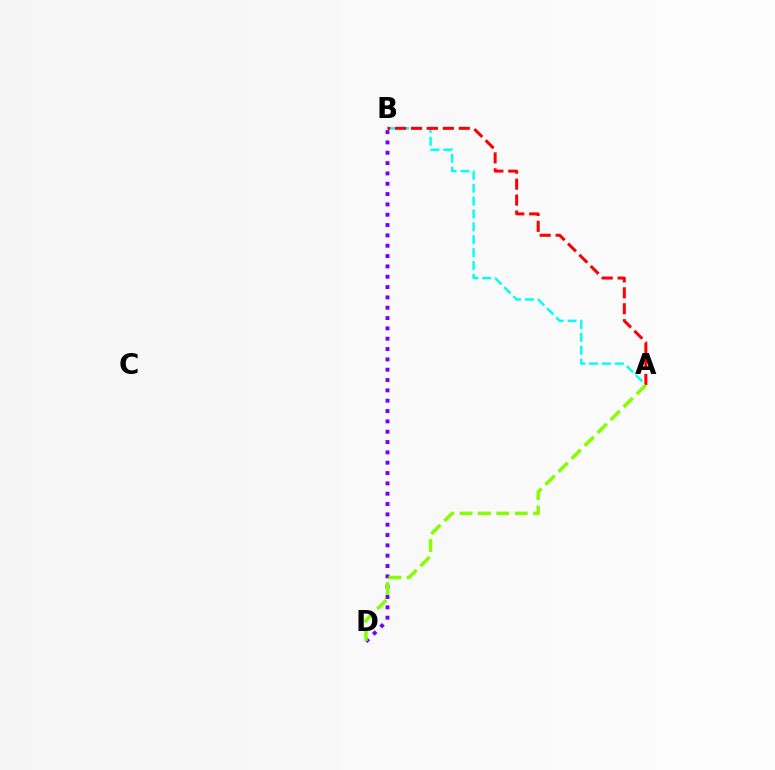{('B', 'D'): [{'color': '#7200ff', 'line_style': 'dotted', 'thickness': 2.81}], ('A', 'B'): [{'color': '#00fff6', 'line_style': 'dashed', 'thickness': 1.75}, {'color': '#ff0000', 'line_style': 'dashed', 'thickness': 2.16}], ('A', 'D'): [{'color': '#84ff00', 'line_style': 'dashed', 'thickness': 2.5}]}